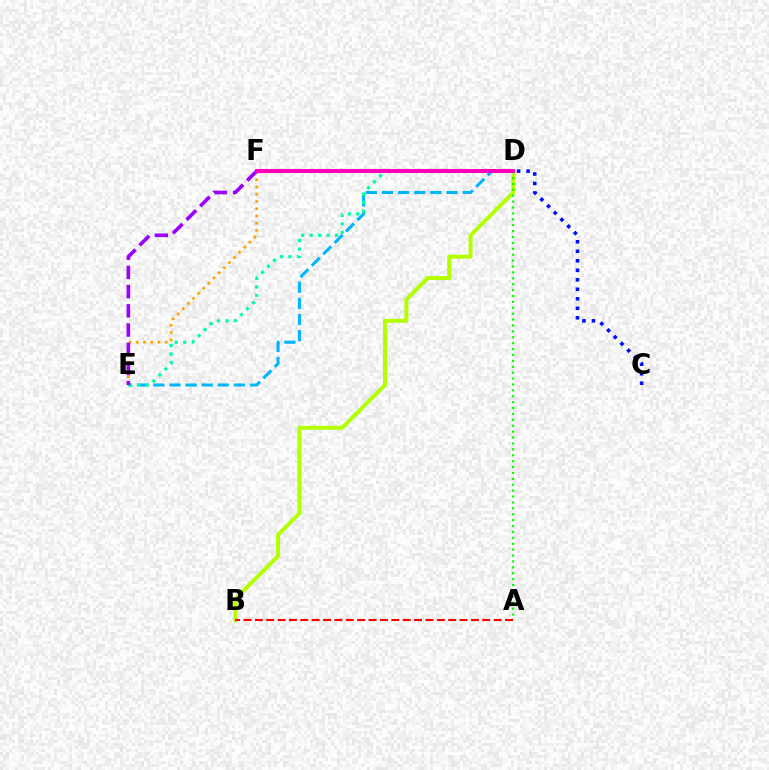{('D', 'E'): [{'color': '#00b5ff', 'line_style': 'dashed', 'thickness': 2.19}, {'color': '#00ff9d', 'line_style': 'dotted', 'thickness': 2.31}], ('C', 'F'): [{'color': '#0010ff', 'line_style': 'dotted', 'thickness': 2.58}], ('E', 'F'): [{'color': '#ffa500', 'line_style': 'dotted', 'thickness': 1.97}, {'color': '#9b00ff', 'line_style': 'dashed', 'thickness': 2.61}], ('B', 'D'): [{'color': '#b3ff00', 'line_style': 'solid', 'thickness': 2.86}], ('A', 'D'): [{'color': '#08ff00', 'line_style': 'dotted', 'thickness': 1.6}], ('A', 'B'): [{'color': '#ff0000', 'line_style': 'dashed', 'thickness': 1.55}], ('D', 'F'): [{'color': '#ff00bd', 'line_style': 'solid', 'thickness': 2.92}]}